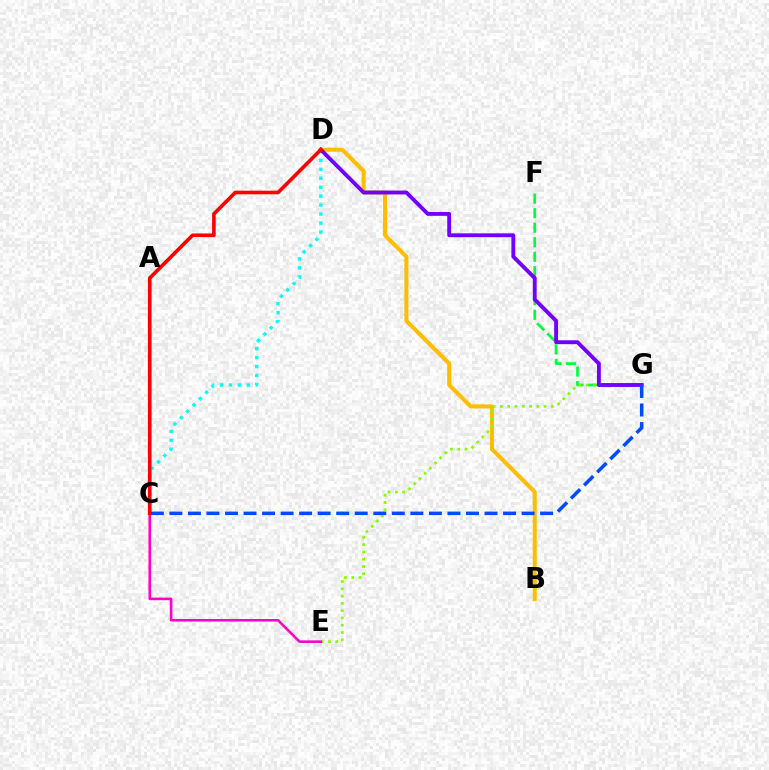{('B', 'D'): [{'color': '#ffbd00', 'line_style': 'solid', 'thickness': 2.9}], ('F', 'G'): [{'color': '#00ff39', 'line_style': 'dashed', 'thickness': 1.97}], ('E', 'G'): [{'color': '#84ff00', 'line_style': 'dotted', 'thickness': 1.98}], ('C', 'D'): [{'color': '#00fff6', 'line_style': 'dotted', 'thickness': 2.43}, {'color': '#ff0000', 'line_style': 'solid', 'thickness': 2.6}], ('C', 'E'): [{'color': '#ff00cf', 'line_style': 'solid', 'thickness': 1.85}], ('D', 'G'): [{'color': '#7200ff', 'line_style': 'solid', 'thickness': 2.79}], ('C', 'G'): [{'color': '#004bff', 'line_style': 'dashed', 'thickness': 2.52}]}